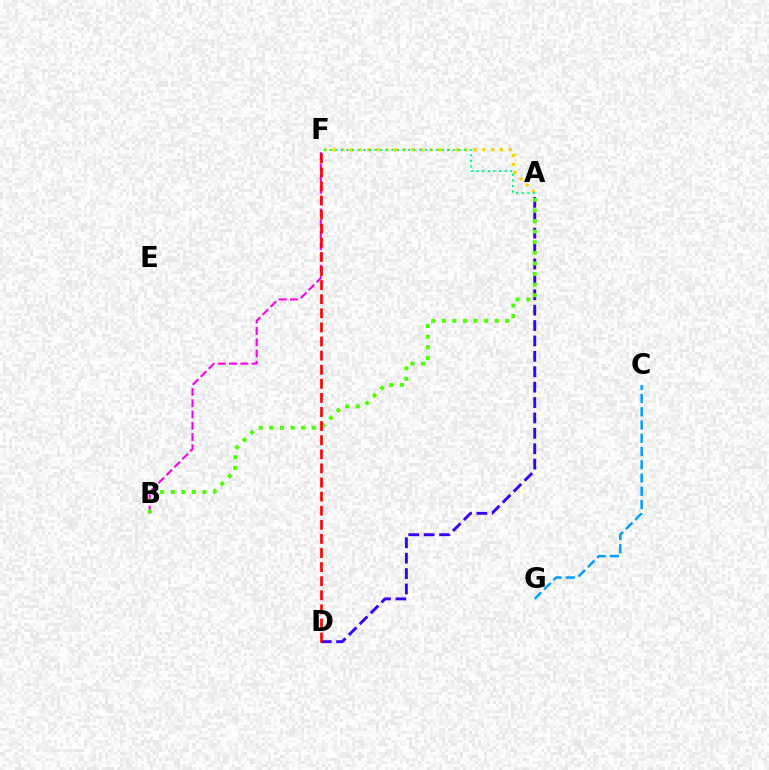{('C', 'G'): [{'color': '#009eff', 'line_style': 'dashed', 'thickness': 1.8}], ('A', 'D'): [{'color': '#3700ff', 'line_style': 'dashed', 'thickness': 2.09}], ('B', 'F'): [{'color': '#ff00ed', 'line_style': 'dashed', 'thickness': 1.53}], ('A', 'F'): [{'color': '#ffd500', 'line_style': 'dotted', 'thickness': 2.4}, {'color': '#00ff86', 'line_style': 'dotted', 'thickness': 1.52}], ('A', 'B'): [{'color': '#4fff00', 'line_style': 'dotted', 'thickness': 2.88}], ('D', 'F'): [{'color': '#ff0000', 'line_style': 'dashed', 'thickness': 1.92}]}